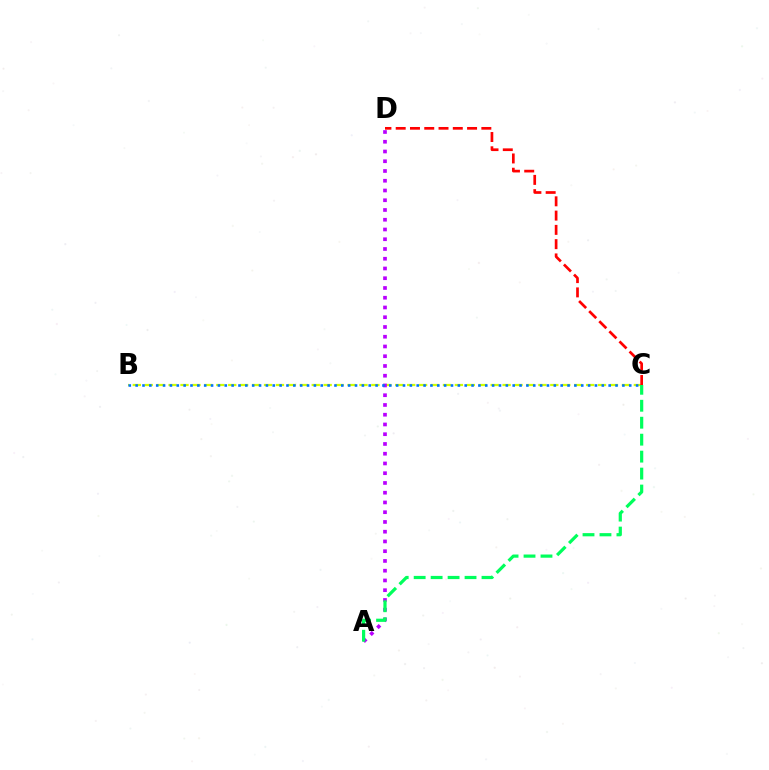{('B', 'C'): [{'color': '#d1ff00', 'line_style': 'dashed', 'thickness': 1.62}, {'color': '#0074ff', 'line_style': 'dotted', 'thickness': 1.86}], ('A', 'D'): [{'color': '#b900ff', 'line_style': 'dotted', 'thickness': 2.65}], ('A', 'C'): [{'color': '#00ff5c', 'line_style': 'dashed', 'thickness': 2.3}], ('C', 'D'): [{'color': '#ff0000', 'line_style': 'dashed', 'thickness': 1.94}]}